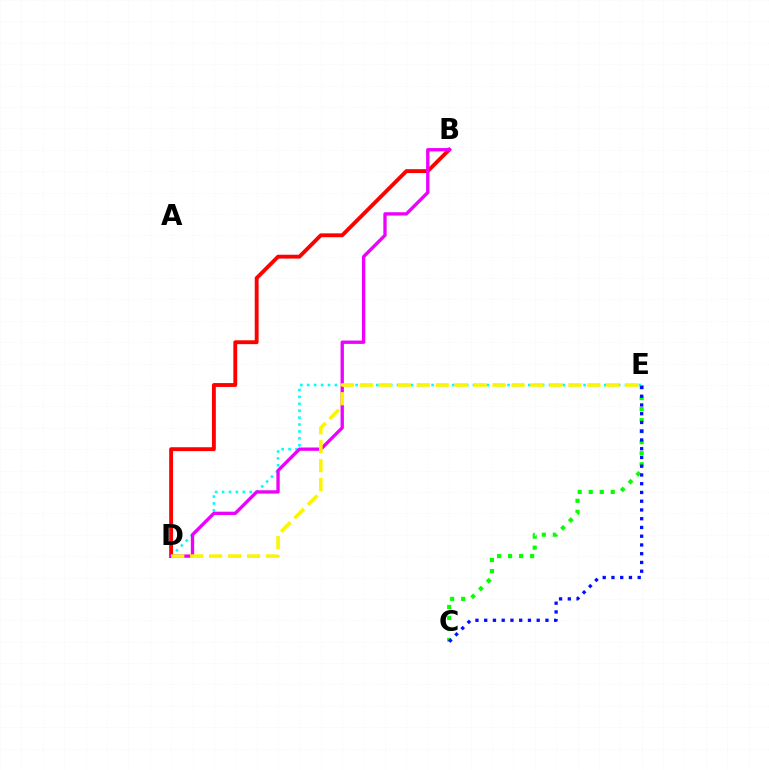{('C', 'E'): [{'color': '#08ff00', 'line_style': 'dotted', 'thickness': 2.99}, {'color': '#0010ff', 'line_style': 'dotted', 'thickness': 2.38}], ('D', 'E'): [{'color': '#00fff6', 'line_style': 'dotted', 'thickness': 1.88}, {'color': '#fcf500', 'line_style': 'dashed', 'thickness': 2.57}], ('B', 'D'): [{'color': '#ff0000', 'line_style': 'solid', 'thickness': 2.78}, {'color': '#ee00ff', 'line_style': 'solid', 'thickness': 2.4}]}